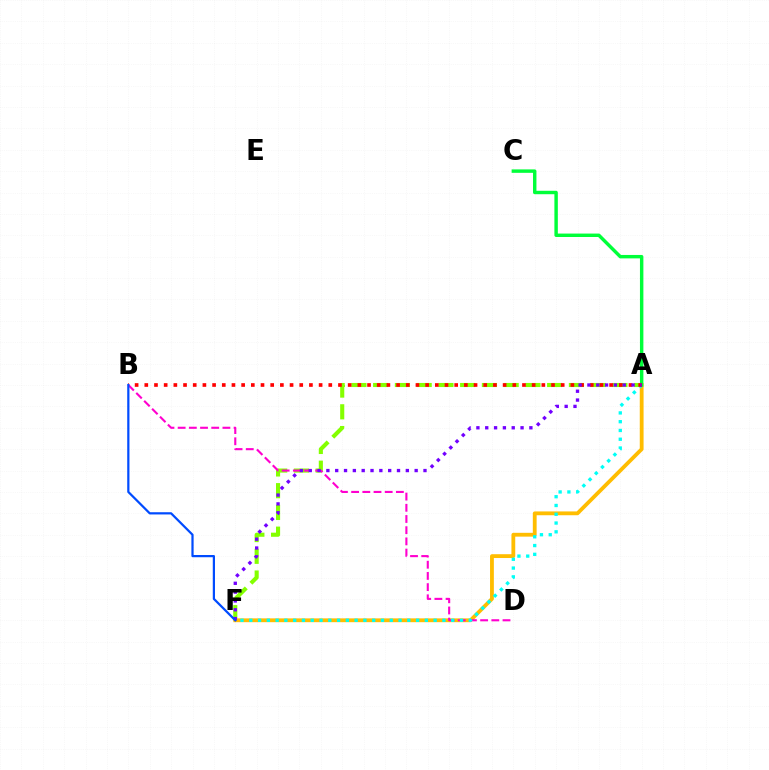{('A', 'F'): [{'color': '#84ff00', 'line_style': 'dashed', 'thickness': 2.95}, {'color': '#ffbd00', 'line_style': 'solid', 'thickness': 2.75}, {'color': '#00fff6', 'line_style': 'dotted', 'thickness': 2.39}, {'color': '#7200ff', 'line_style': 'dotted', 'thickness': 2.4}], ('B', 'D'): [{'color': '#ff00cf', 'line_style': 'dashed', 'thickness': 1.52}], ('A', 'C'): [{'color': '#00ff39', 'line_style': 'solid', 'thickness': 2.47}], ('A', 'B'): [{'color': '#ff0000', 'line_style': 'dotted', 'thickness': 2.63}], ('B', 'F'): [{'color': '#004bff', 'line_style': 'solid', 'thickness': 1.6}]}